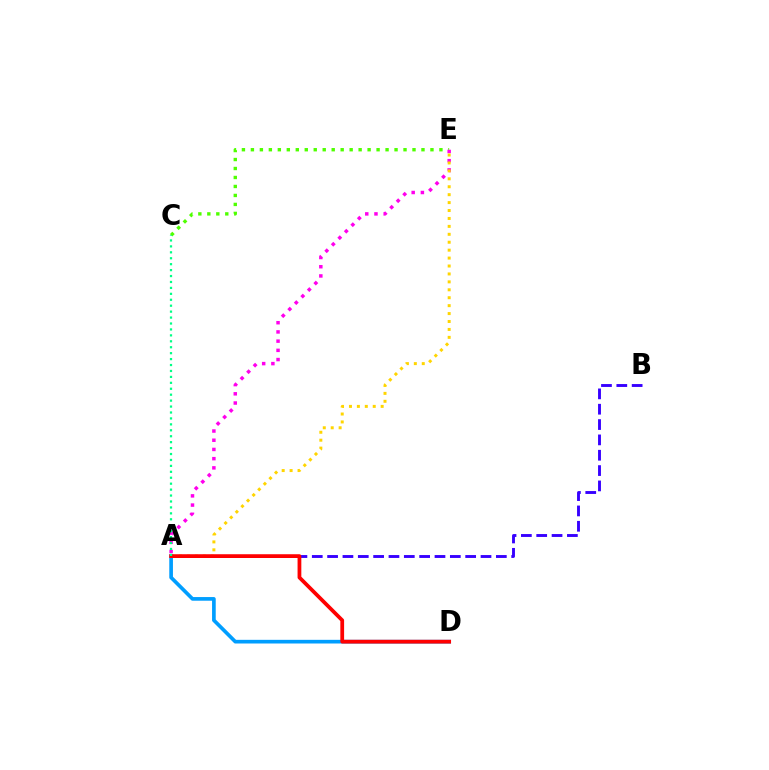{('C', 'E'): [{'color': '#4fff00', 'line_style': 'dotted', 'thickness': 2.44}], ('A', 'B'): [{'color': '#3700ff', 'line_style': 'dashed', 'thickness': 2.08}], ('A', 'E'): [{'color': '#ff00ed', 'line_style': 'dotted', 'thickness': 2.5}, {'color': '#ffd500', 'line_style': 'dotted', 'thickness': 2.15}], ('A', 'D'): [{'color': '#009eff', 'line_style': 'solid', 'thickness': 2.64}, {'color': '#ff0000', 'line_style': 'solid', 'thickness': 2.71}], ('A', 'C'): [{'color': '#00ff86', 'line_style': 'dotted', 'thickness': 1.61}]}